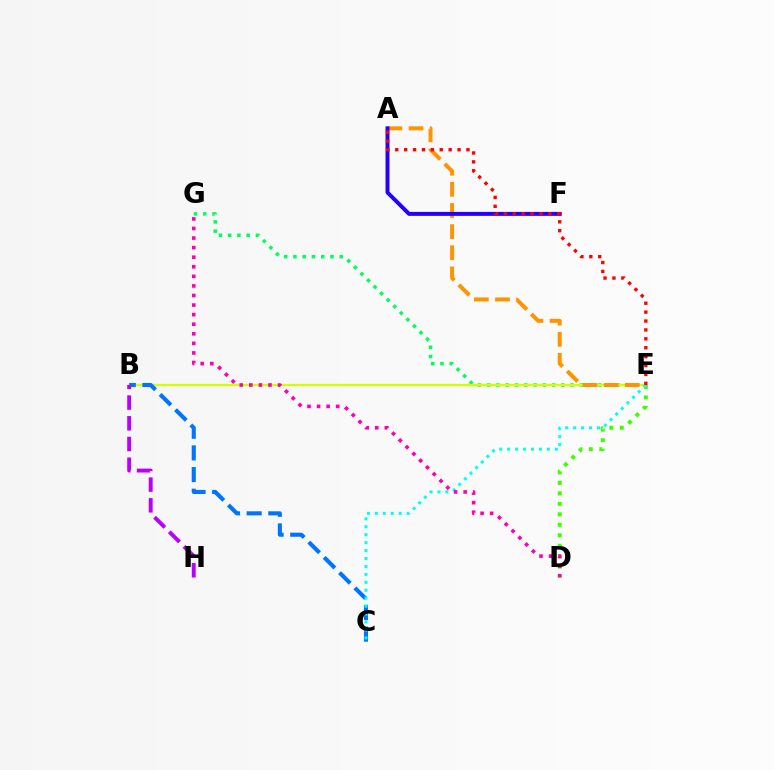{('E', 'G'): [{'color': '#00ff5c', 'line_style': 'dotted', 'thickness': 2.52}], ('B', 'E'): [{'color': '#d1ff00', 'line_style': 'solid', 'thickness': 1.65}], ('D', 'E'): [{'color': '#3dff00', 'line_style': 'dotted', 'thickness': 2.84}], ('A', 'E'): [{'color': '#ff9400', 'line_style': 'dashed', 'thickness': 2.87}, {'color': '#ff0000', 'line_style': 'dotted', 'thickness': 2.42}], ('B', 'C'): [{'color': '#0074ff', 'line_style': 'dashed', 'thickness': 2.94}], ('C', 'E'): [{'color': '#00fff6', 'line_style': 'dotted', 'thickness': 2.16}], ('B', 'H'): [{'color': '#b900ff', 'line_style': 'dashed', 'thickness': 2.81}], ('D', 'G'): [{'color': '#ff00ac', 'line_style': 'dotted', 'thickness': 2.6}], ('A', 'F'): [{'color': '#2500ff', 'line_style': 'solid', 'thickness': 2.85}]}